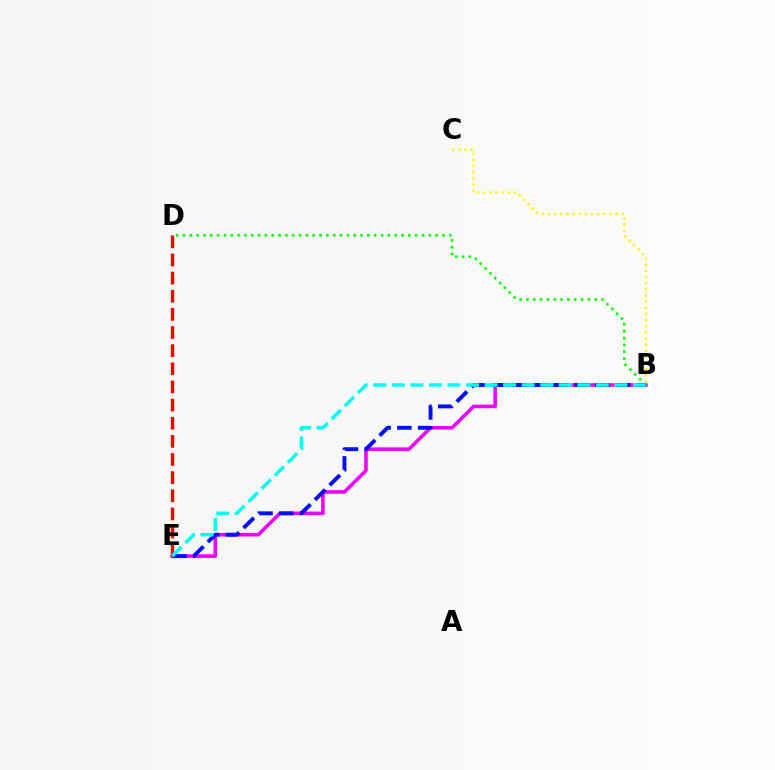{('B', 'D'): [{'color': '#08ff00', 'line_style': 'dotted', 'thickness': 1.86}], ('B', 'E'): [{'color': '#ee00ff', 'line_style': 'solid', 'thickness': 2.56}, {'color': '#0010ff', 'line_style': 'dashed', 'thickness': 2.82}, {'color': '#00fff6', 'line_style': 'dashed', 'thickness': 2.52}], ('B', 'C'): [{'color': '#fcf500', 'line_style': 'dotted', 'thickness': 1.67}], ('D', 'E'): [{'color': '#ff0000', 'line_style': 'dashed', 'thickness': 2.46}]}